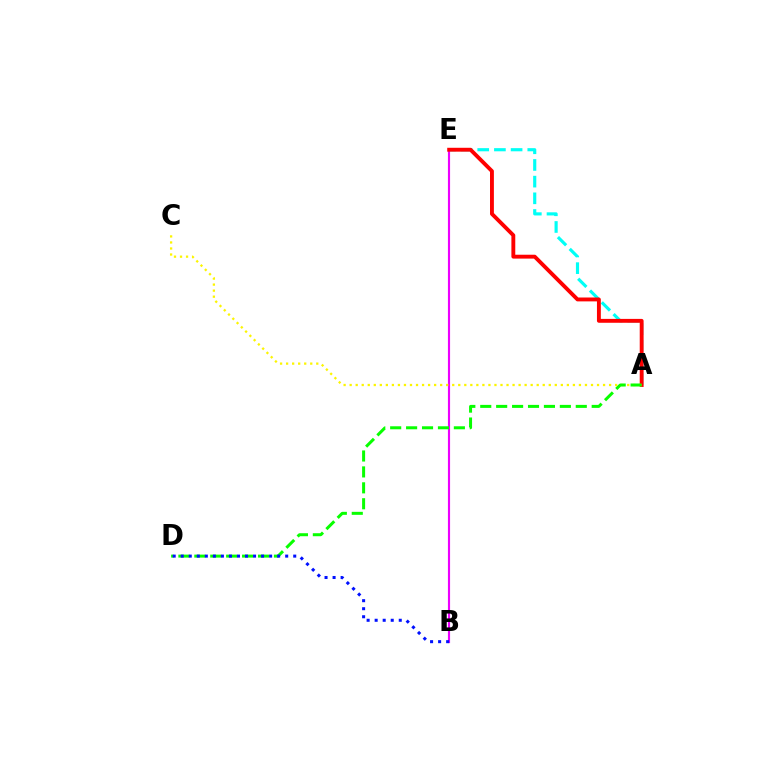{('A', 'E'): [{'color': '#00fff6', 'line_style': 'dashed', 'thickness': 2.27}, {'color': '#ff0000', 'line_style': 'solid', 'thickness': 2.79}], ('B', 'E'): [{'color': '#ee00ff', 'line_style': 'solid', 'thickness': 1.55}], ('A', 'C'): [{'color': '#fcf500', 'line_style': 'dotted', 'thickness': 1.64}], ('A', 'D'): [{'color': '#08ff00', 'line_style': 'dashed', 'thickness': 2.16}], ('B', 'D'): [{'color': '#0010ff', 'line_style': 'dotted', 'thickness': 2.18}]}